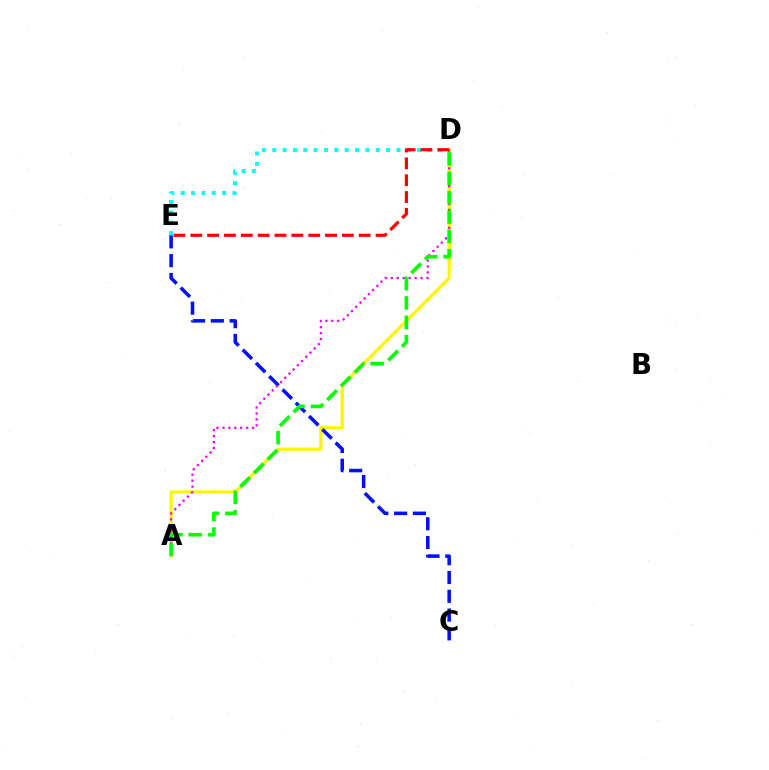{('A', 'D'): [{'color': '#fcf500', 'line_style': 'solid', 'thickness': 2.28}, {'color': '#ee00ff', 'line_style': 'dotted', 'thickness': 1.61}, {'color': '#08ff00', 'line_style': 'dashed', 'thickness': 2.63}], ('C', 'E'): [{'color': '#0010ff', 'line_style': 'dashed', 'thickness': 2.55}], ('D', 'E'): [{'color': '#00fff6', 'line_style': 'dotted', 'thickness': 2.81}, {'color': '#ff0000', 'line_style': 'dashed', 'thickness': 2.29}]}